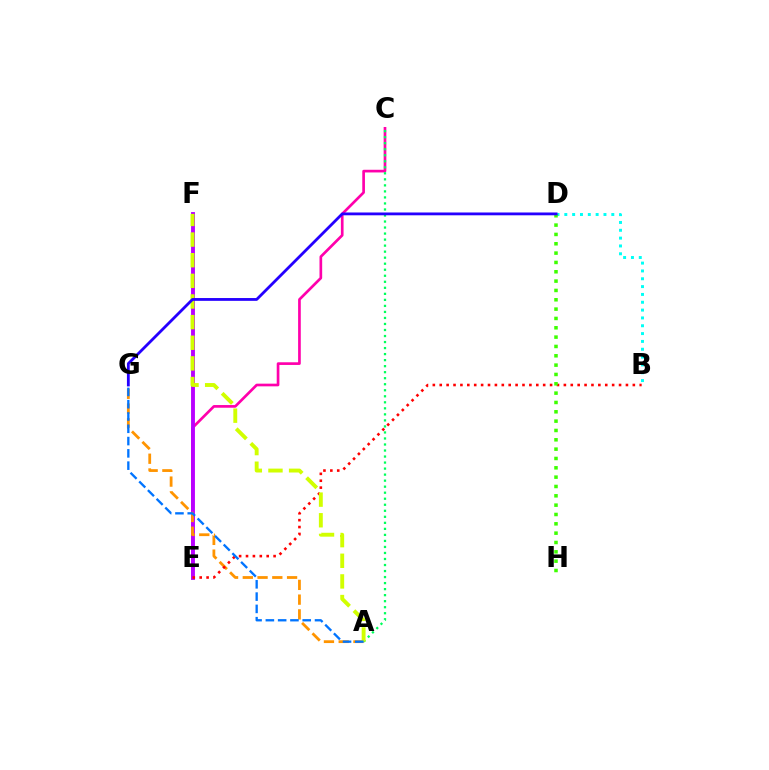{('C', 'E'): [{'color': '#ff00ac', 'line_style': 'solid', 'thickness': 1.93}], ('E', 'F'): [{'color': '#b900ff', 'line_style': 'solid', 'thickness': 2.8}], ('A', 'G'): [{'color': '#ff9400', 'line_style': 'dashed', 'thickness': 2.0}, {'color': '#0074ff', 'line_style': 'dashed', 'thickness': 1.67}], ('A', 'C'): [{'color': '#00ff5c', 'line_style': 'dotted', 'thickness': 1.64}], ('B', 'E'): [{'color': '#ff0000', 'line_style': 'dotted', 'thickness': 1.87}], ('A', 'F'): [{'color': '#d1ff00', 'line_style': 'dashed', 'thickness': 2.8}], ('B', 'D'): [{'color': '#00fff6', 'line_style': 'dotted', 'thickness': 2.13}], ('D', 'H'): [{'color': '#3dff00', 'line_style': 'dotted', 'thickness': 2.54}], ('D', 'G'): [{'color': '#2500ff', 'line_style': 'solid', 'thickness': 2.02}]}